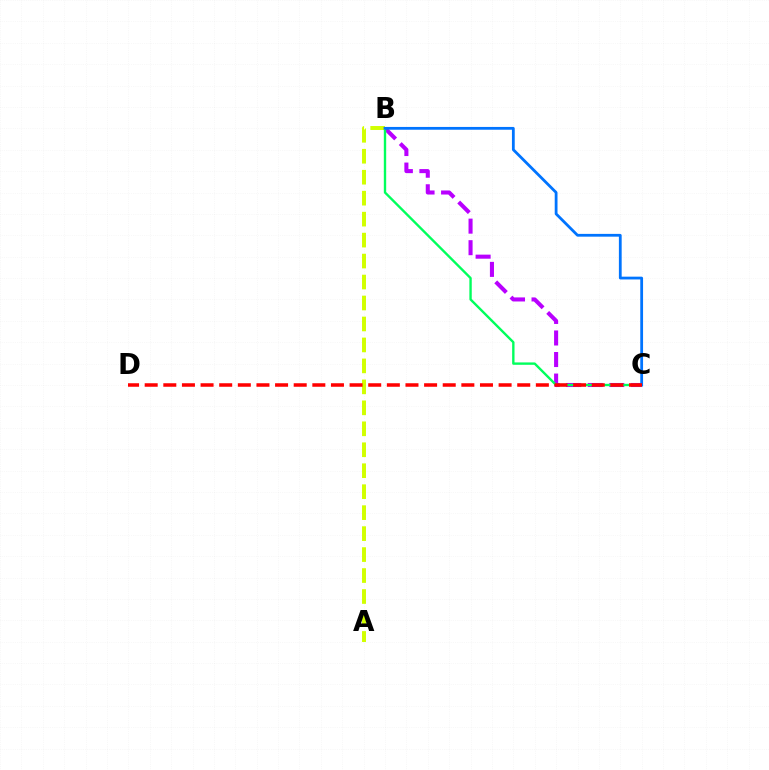{('B', 'C'): [{'color': '#b900ff', 'line_style': 'dashed', 'thickness': 2.93}, {'color': '#00ff5c', 'line_style': 'solid', 'thickness': 1.71}, {'color': '#0074ff', 'line_style': 'solid', 'thickness': 2.0}], ('A', 'B'): [{'color': '#d1ff00', 'line_style': 'dashed', 'thickness': 2.85}], ('C', 'D'): [{'color': '#ff0000', 'line_style': 'dashed', 'thickness': 2.53}]}